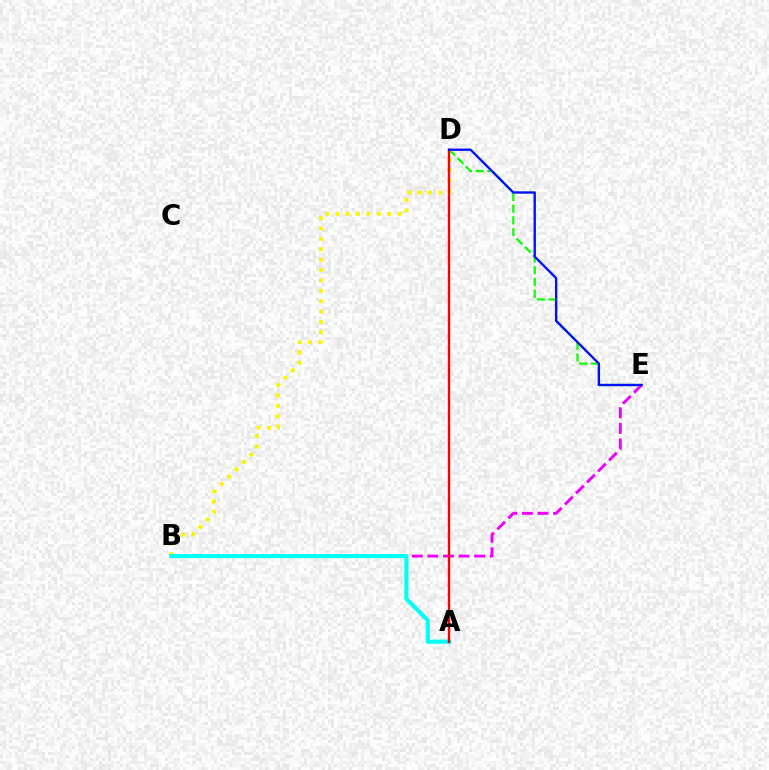{('B', 'E'): [{'color': '#ee00ff', 'line_style': 'dashed', 'thickness': 2.12}], ('D', 'E'): [{'color': '#08ff00', 'line_style': 'dashed', 'thickness': 1.6}, {'color': '#0010ff', 'line_style': 'solid', 'thickness': 1.7}], ('B', 'D'): [{'color': '#fcf500', 'line_style': 'dotted', 'thickness': 2.82}], ('A', 'B'): [{'color': '#00fff6', 'line_style': 'solid', 'thickness': 2.95}], ('A', 'D'): [{'color': '#ff0000', 'line_style': 'solid', 'thickness': 1.72}]}